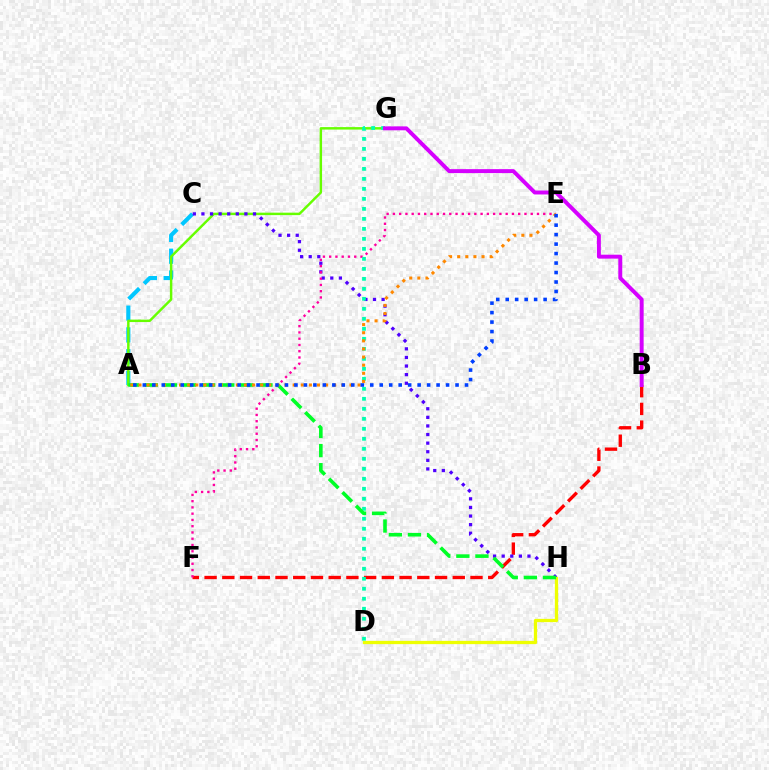{('A', 'C'): [{'color': '#00c7ff', 'line_style': 'dashed', 'thickness': 2.96}], ('A', 'G'): [{'color': '#66ff00', 'line_style': 'solid', 'thickness': 1.77}], ('B', 'F'): [{'color': '#ff0000', 'line_style': 'dashed', 'thickness': 2.41}], ('C', 'H'): [{'color': '#4f00ff', 'line_style': 'dotted', 'thickness': 2.34}], ('D', 'H'): [{'color': '#eeff00', 'line_style': 'solid', 'thickness': 2.36}], ('E', 'F'): [{'color': '#ff00a0', 'line_style': 'dotted', 'thickness': 1.7}], ('D', 'G'): [{'color': '#00ffaf', 'line_style': 'dotted', 'thickness': 2.72}], ('A', 'H'): [{'color': '#00ff27', 'line_style': 'dashed', 'thickness': 2.59}], ('A', 'E'): [{'color': '#ff8800', 'line_style': 'dotted', 'thickness': 2.2}, {'color': '#003fff', 'line_style': 'dotted', 'thickness': 2.57}], ('B', 'G'): [{'color': '#d600ff', 'line_style': 'solid', 'thickness': 2.84}]}